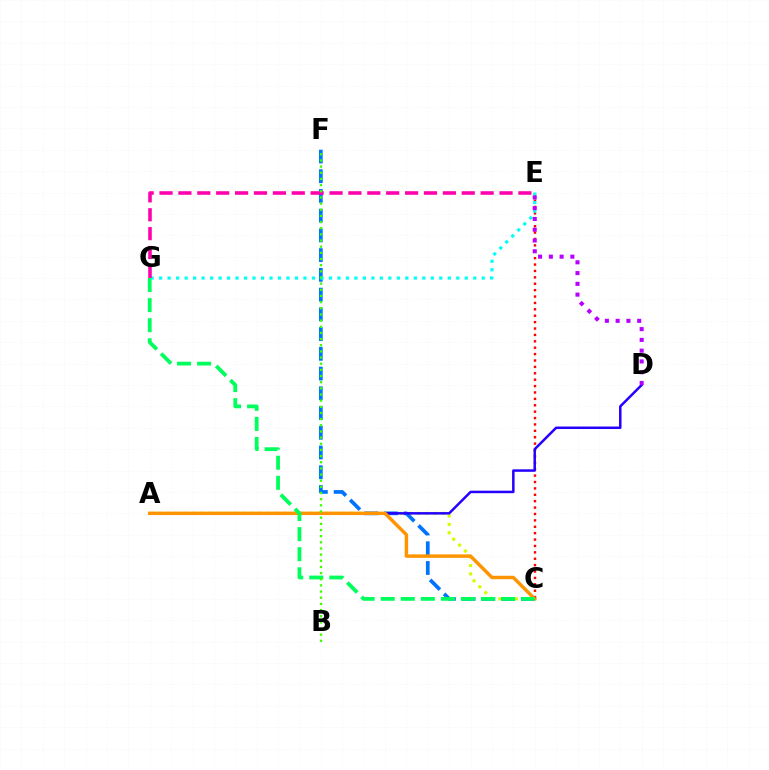{('A', 'C'): [{'color': '#d1ff00', 'line_style': 'dotted', 'thickness': 2.27}, {'color': '#ff9400', 'line_style': 'solid', 'thickness': 2.48}], ('C', 'E'): [{'color': '#ff0000', 'line_style': 'dotted', 'thickness': 1.74}], ('C', 'F'): [{'color': '#0074ff', 'line_style': 'dashed', 'thickness': 2.68}], ('A', 'D'): [{'color': '#2500ff', 'line_style': 'solid', 'thickness': 1.8}], ('E', 'G'): [{'color': '#00fff6', 'line_style': 'dotted', 'thickness': 2.31}, {'color': '#ff00ac', 'line_style': 'dashed', 'thickness': 2.57}], ('D', 'E'): [{'color': '#b900ff', 'line_style': 'dotted', 'thickness': 2.93}], ('C', 'G'): [{'color': '#00ff5c', 'line_style': 'dashed', 'thickness': 2.73}], ('B', 'F'): [{'color': '#3dff00', 'line_style': 'dotted', 'thickness': 1.67}]}